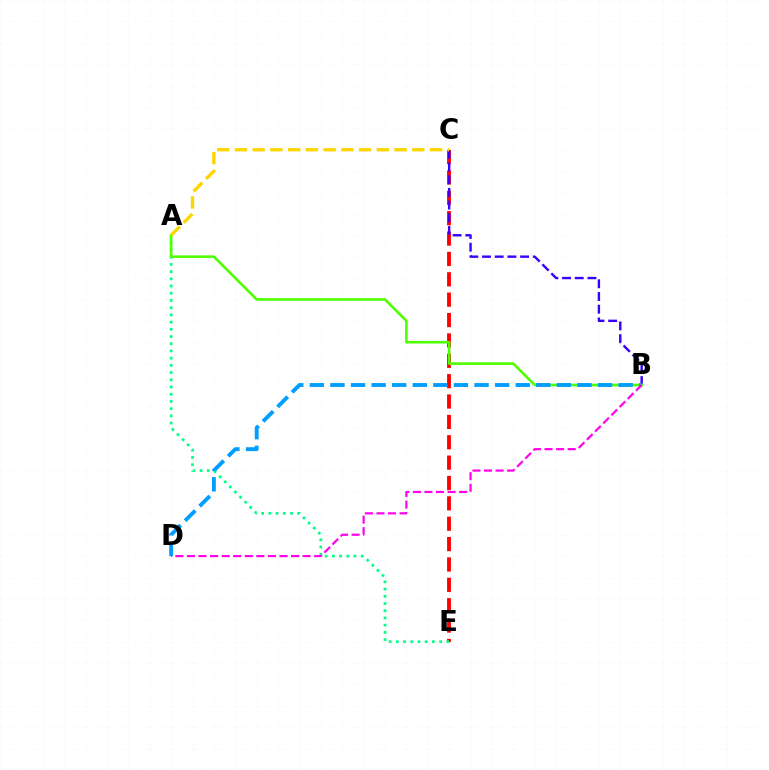{('C', 'E'): [{'color': '#ff0000', 'line_style': 'dashed', 'thickness': 2.77}], ('B', 'C'): [{'color': '#3700ff', 'line_style': 'dashed', 'thickness': 1.73}], ('A', 'E'): [{'color': '#00ff86', 'line_style': 'dotted', 'thickness': 1.96}], ('A', 'B'): [{'color': '#4fff00', 'line_style': 'solid', 'thickness': 1.88}], ('B', 'D'): [{'color': '#009eff', 'line_style': 'dashed', 'thickness': 2.8}, {'color': '#ff00ed', 'line_style': 'dashed', 'thickness': 1.57}], ('A', 'C'): [{'color': '#ffd500', 'line_style': 'dashed', 'thickness': 2.41}]}